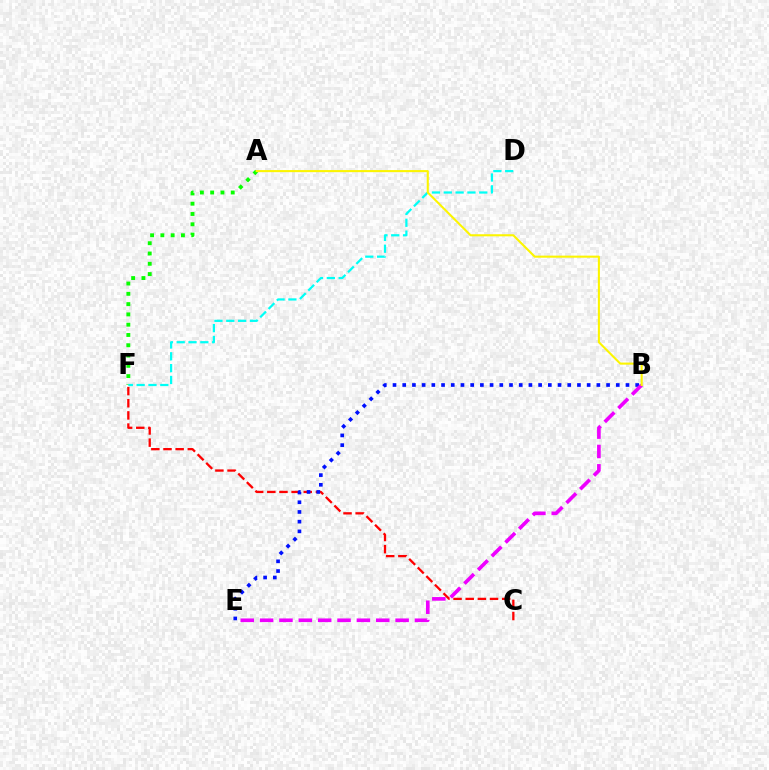{('C', 'F'): [{'color': '#ff0000', 'line_style': 'dashed', 'thickness': 1.65}], ('A', 'F'): [{'color': '#08ff00', 'line_style': 'dotted', 'thickness': 2.79}], ('B', 'E'): [{'color': '#0010ff', 'line_style': 'dotted', 'thickness': 2.64}, {'color': '#ee00ff', 'line_style': 'dashed', 'thickness': 2.63}], ('D', 'F'): [{'color': '#00fff6', 'line_style': 'dashed', 'thickness': 1.61}], ('A', 'B'): [{'color': '#fcf500', 'line_style': 'solid', 'thickness': 1.51}]}